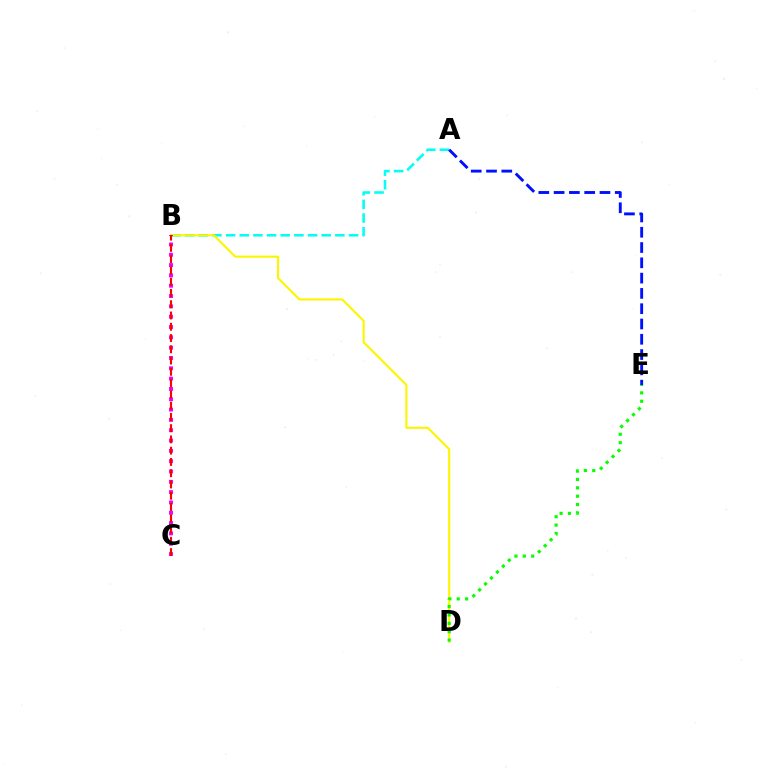{('A', 'B'): [{'color': '#00fff6', 'line_style': 'dashed', 'thickness': 1.86}], ('B', 'D'): [{'color': '#fcf500', 'line_style': 'solid', 'thickness': 1.52}], ('D', 'E'): [{'color': '#08ff00', 'line_style': 'dotted', 'thickness': 2.28}], ('B', 'C'): [{'color': '#ee00ff', 'line_style': 'dotted', 'thickness': 2.8}, {'color': '#ff0000', 'line_style': 'dashed', 'thickness': 1.53}], ('A', 'E'): [{'color': '#0010ff', 'line_style': 'dashed', 'thickness': 2.08}]}